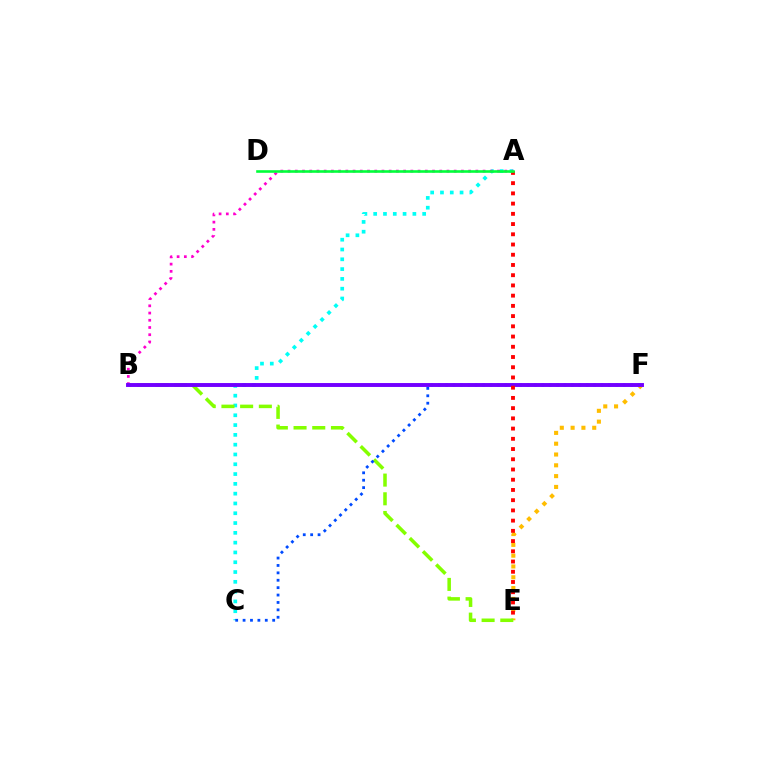{('A', 'C'): [{'color': '#00fff6', 'line_style': 'dotted', 'thickness': 2.66}], ('A', 'B'): [{'color': '#ff00cf', 'line_style': 'dotted', 'thickness': 1.96}], ('E', 'F'): [{'color': '#ffbd00', 'line_style': 'dotted', 'thickness': 2.94}], ('B', 'E'): [{'color': '#84ff00', 'line_style': 'dashed', 'thickness': 2.54}], ('C', 'F'): [{'color': '#004bff', 'line_style': 'dotted', 'thickness': 2.01}], ('B', 'F'): [{'color': '#7200ff', 'line_style': 'solid', 'thickness': 2.82}], ('A', 'E'): [{'color': '#ff0000', 'line_style': 'dotted', 'thickness': 2.78}], ('A', 'D'): [{'color': '#00ff39', 'line_style': 'solid', 'thickness': 1.88}]}